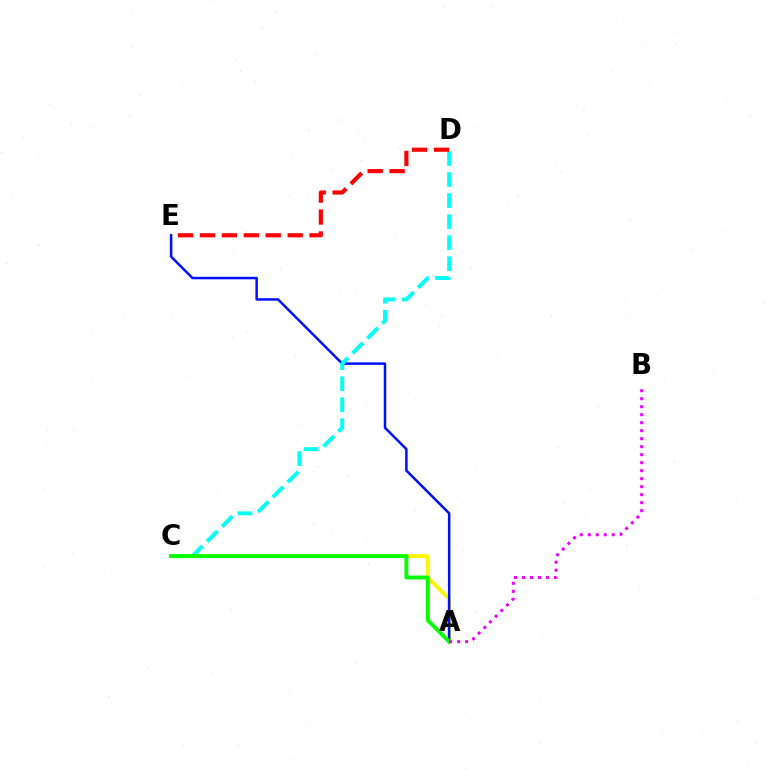{('A', 'C'): [{'color': '#fcf500', 'line_style': 'solid', 'thickness': 2.7}, {'color': '#08ff00', 'line_style': 'solid', 'thickness': 2.82}], ('A', 'E'): [{'color': '#0010ff', 'line_style': 'solid', 'thickness': 1.8}], ('C', 'D'): [{'color': '#00fff6', 'line_style': 'dashed', 'thickness': 2.86}], ('A', 'B'): [{'color': '#ee00ff', 'line_style': 'dotted', 'thickness': 2.17}], ('D', 'E'): [{'color': '#ff0000', 'line_style': 'dashed', 'thickness': 2.98}]}